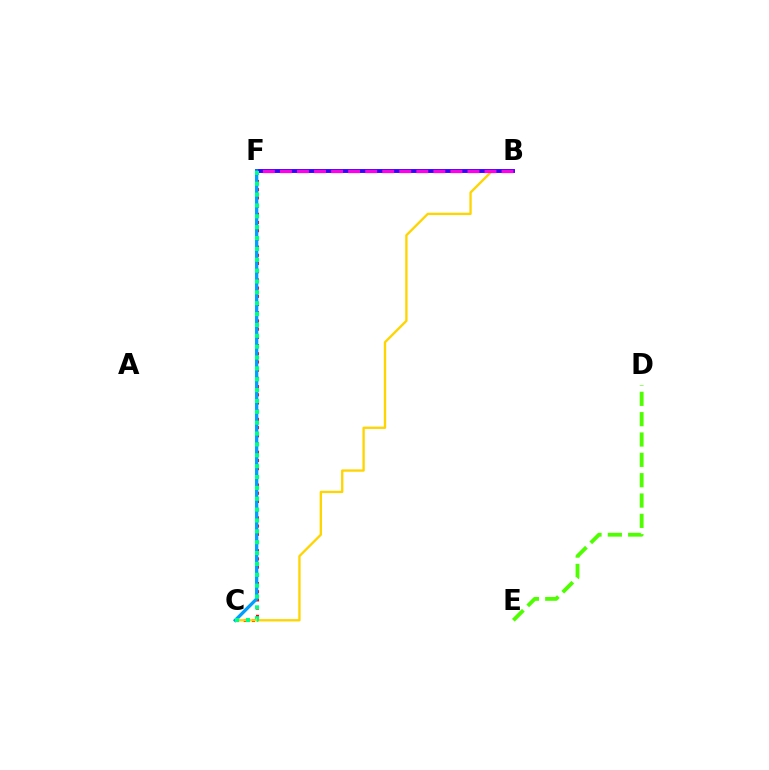{('C', 'F'): [{'color': '#ff0000', 'line_style': 'dotted', 'thickness': 2.23}, {'color': '#009eff', 'line_style': 'solid', 'thickness': 2.36}, {'color': '#00ff86', 'line_style': 'dotted', 'thickness': 2.95}], ('B', 'C'): [{'color': '#ffd500', 'line_style': 'solid', 'thickness': 1.68}], ('B', 'F'): [{'color': '#3700ff', 'line_style': 'solid', 'thickness': 2.8}, {'color': '#ff00ed', 'line_style': 'dashed', 'thickness': 2.32}], ('D', 'E'): [{'color': '#4fff00', 'line_style': 'dashed', 'thickness': 2.76}]}